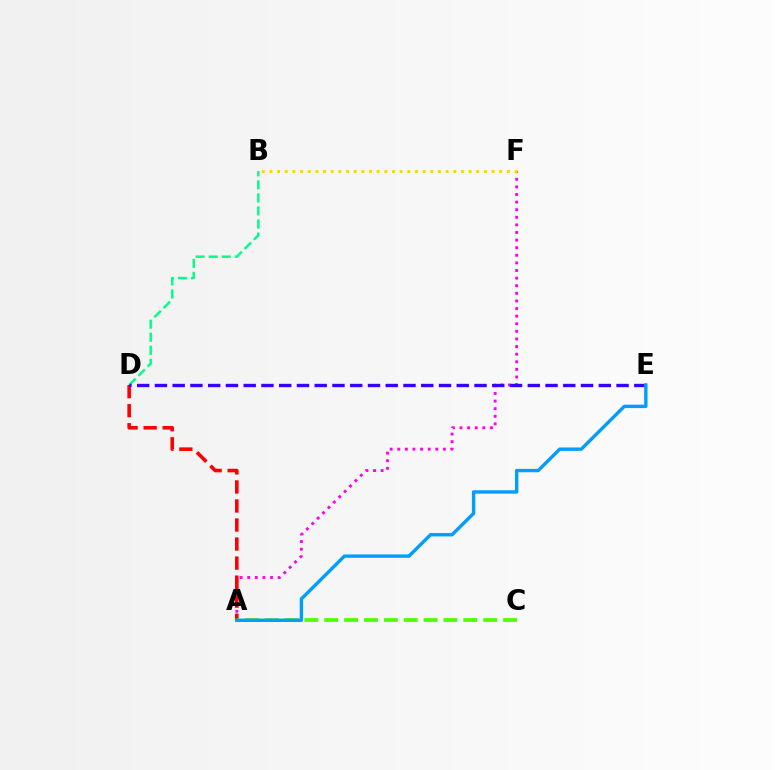{('B', 'D'): [{'color': '#00ff86', 'line_style': 'dashed', 'thickness': 1.77}], ('A', 'F'): [{'color': '#ff00ed', 'line_style': 'dotted', 'thickness': 2.07}], ('B', 'F'): [{'color': '#ffd500', 'line_style': 'dotted', 'thickness': 2.08}], ('A', 'D'): [{'color': '#ff0000', 'line_style': 'dashed', 'thickness': 2.59}], ('D', 'E'): [{'color': '#3700ff', 'line_style': 'dashed', 'thickness': 2.41}], ('A', 'C'): [{'color': '#4fff00', 'line_style': 'dashed', 'thickness': 2.7}], ('A', 'E'): [{'color': '#009eff', 'line_style': 'solid', 'thickness': 2.44}]}